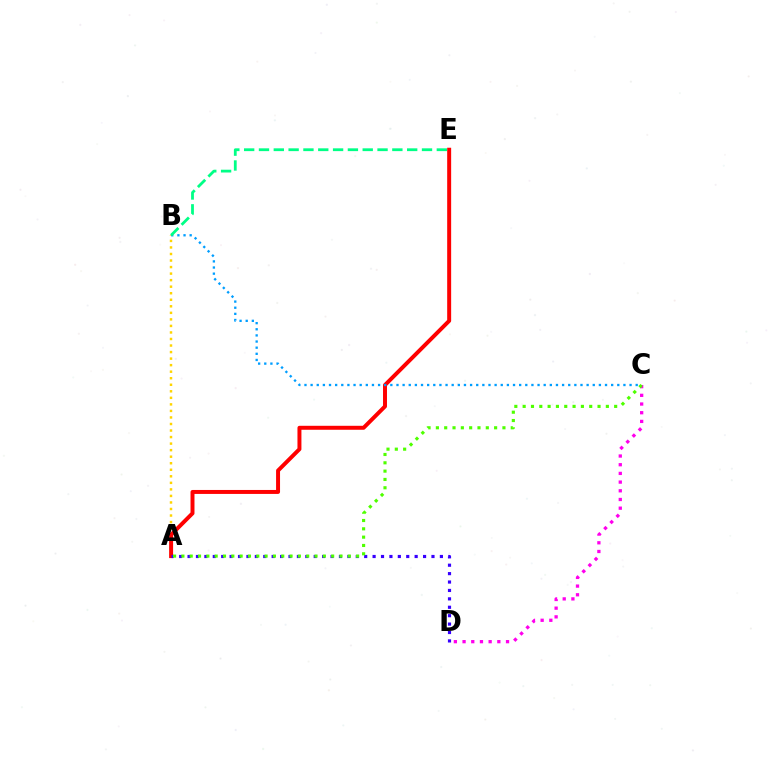{('A', 'B'): [{'color': '#ffd500', 'line_style': 'dotted', 'thickness': 1.78}], ('A', 'E'): [{'color': '#ff0000', 'line_style': 'solid', 'thickness': 2.85}], ('B', 'C'): [{'color': '#009eff', 'line_style': 'dotted', 'thickness': 1.67}], ('A', 'D'): [{'color': '#3700ff', 'line_style': 'dotted', 'thickness': 2.29}], ('B', 'E'): [{'color': '#00ff86', 'line_style': 'dashed', 'thickness': 2.01}], ('C', 'D'): [{'color': '#ff00ed', 'line_style': 'dotted', 'thickness': 2.36}], ('A', 'C'): [{'color': '#4fff00', 'line_style': 'dotted', 'thickness': 2.26}]}